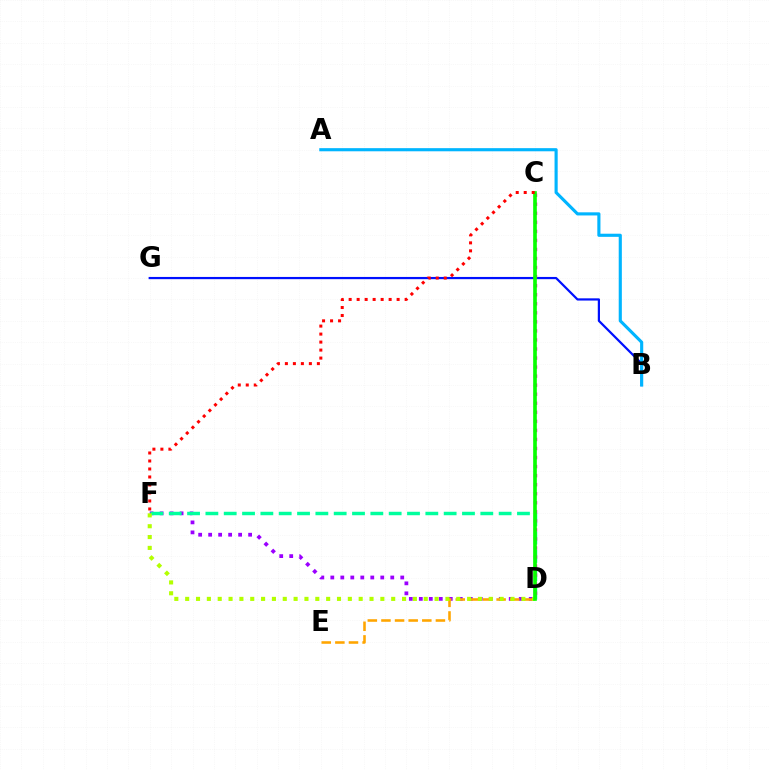{('D', 'F'): [{'color': '#9b00ff', 'line_style': 'dotted', 'thickness': 2.71}, {'color': '#00ff9d', 'line_style': 'dashed', 'thickness': 2.49}, {'color': '#b3ff00', 'line_style': 'dotted', 'thickness': 2.95}], ('B', 'G'): [{'color': '#0010ff', 'line_style': 'solid', 'thickness': 1.6}], ('D', 'E'): [{'color': '#ffa500', 'line_style': 'dashed', 'thickness': 1.85}], ('A', 'B'): [{'color': '#00b5ff', 'line_style': 'solid', 'thickness': 2.25}], ('C', 'D'): [{'color': '#ff00bd', 'line_style': 'dotted', 'thickness': 2.46}, {'color': '#08ff00', 'line_style': 'solid', 'thickness': 2.63}], ('C', 'F'): [{'color': '#ff0000', 'line_style': 'dotted', 'thickness': 2.17}]}